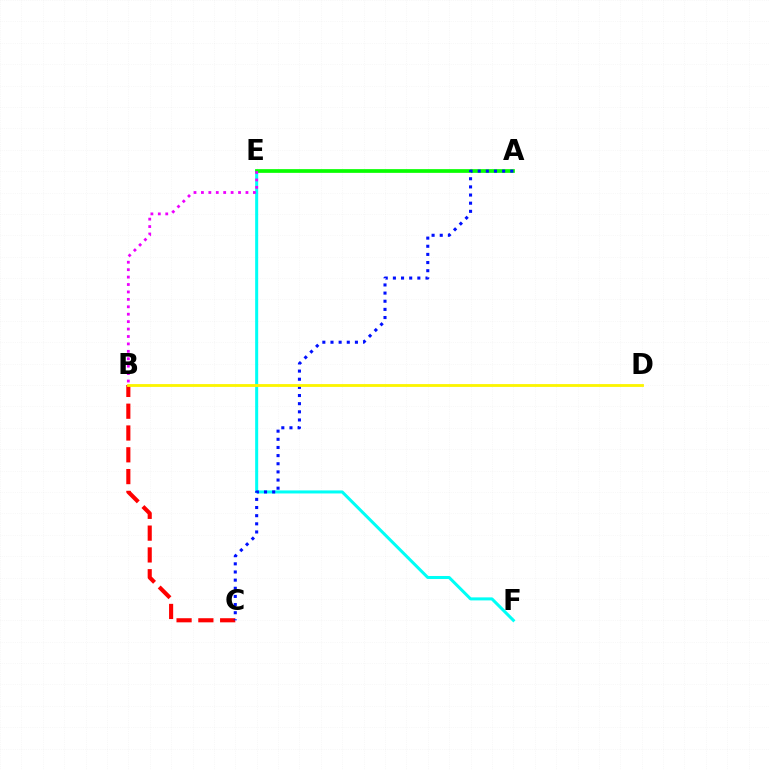{('E', 'F'): [{'color': '#00fff6', 'line_style': 'solid', 'thickness': 2.18}], ('B', 'C'): [{'color': '#ff0000', 'line_style': 'dashed', 'thickness': 2.96}], ('A', 'E'): [{'color': '#08ff00', 'line_style': 'solid', 'thickness': 2.67}], ('A', 'C'): [{'color': '#0010ff', 'line_style': 'dotted', 'thickness': 2.21}], ('B', 'E'): [{'color': '#ee00ff', 'line_style': 'dotted', 'thickness': 2.02}], ('B', 'D'): [{'color': '#fcf500', 'line_style': 'solid', 'thickness': 2.03}]}